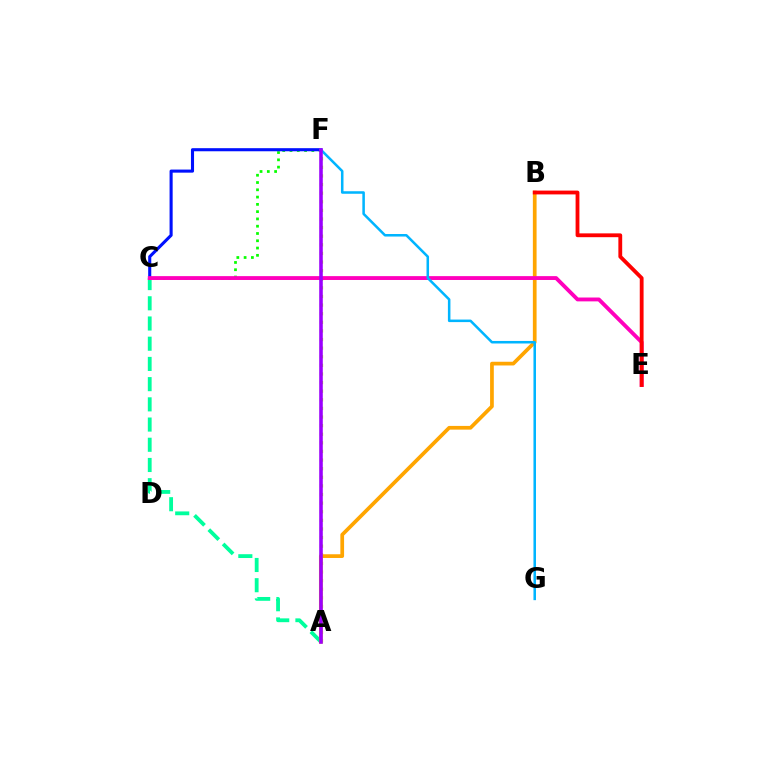{('A', 'F'): [{'color': '#b3ff00', 'line_style': 'dotted', 'thickness': 2.34}, {'color': '#9b00ff', 'line_style': 'solid', 'thickness': 2.57}], ('A', 'C'): [{'color': '#00ff9d', 'line_style': 'dashed', 'thickness': 2.75}], ('C', 'F'): [{'color': '#08ff00', 'line_style': 'dotted', 'thickness': 1.98}, {'color': '#0010ff', 'line_style': 'solid', 'thickness': 2.22}], ('A', 'B'): [{'color': '#ffa500', 'line_style': 'solid', 'thickness': 2.68}], ('C', 'E'): [{'color': '#ff00bd', 'line_style': 'solid', 'thickness': 2.78}], ('B', 'E'): [{'color': '#ff0000', 'line_style': 'solid', 'thickness': 2.75}], ('F', 'G'): [{'color': '#00b5ff', 'line_style': 'solid', 'thickness': 1.82}]}